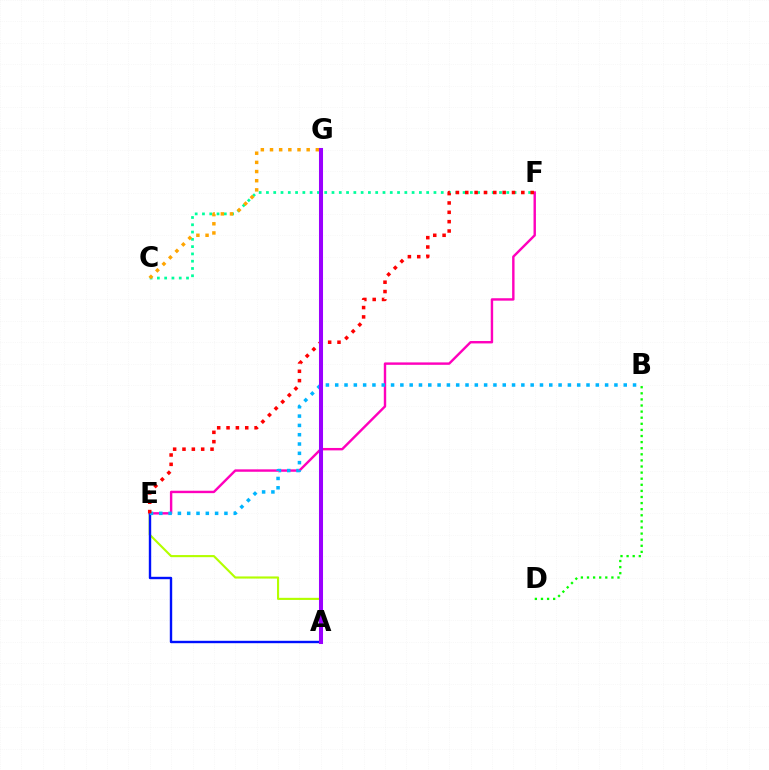{('A', 'E'): [{'color': '#b3ff00', 'line_style': 'solid', 'thickness': 1.53}, {'color': '#0010ff', 'line_style': 'solid', 'thickness': 1.73}], ('E', 'F'): [{'color': '#ff00bd', 'line_style': 'solid', 'thickness': 1.74}, {'color': '#ff0000', 'line_style': 'dotted', 'thickness': 2.54}], ('B', 'D'): [{'color': '#08ff00', 'line_style': 'dotted', 'thickness': 1.66}], ('B', 'E'): [{'color': '#00b5ff', 'line_style': 'dotted', 'thickness': 2.53}], ('C', 'F'): [{'color': '#00ff9d', 'line_style': 'dotted', 'thickness': 1.98}], ('C', 'G'): [{'color': '#ffa500', 'line_style': 'dotted', 'thickness': 2.49}], ('A', 'G'): [{'color': '#9b00ff', 'line_style': 'solid', 'thickness': 2.91}]}